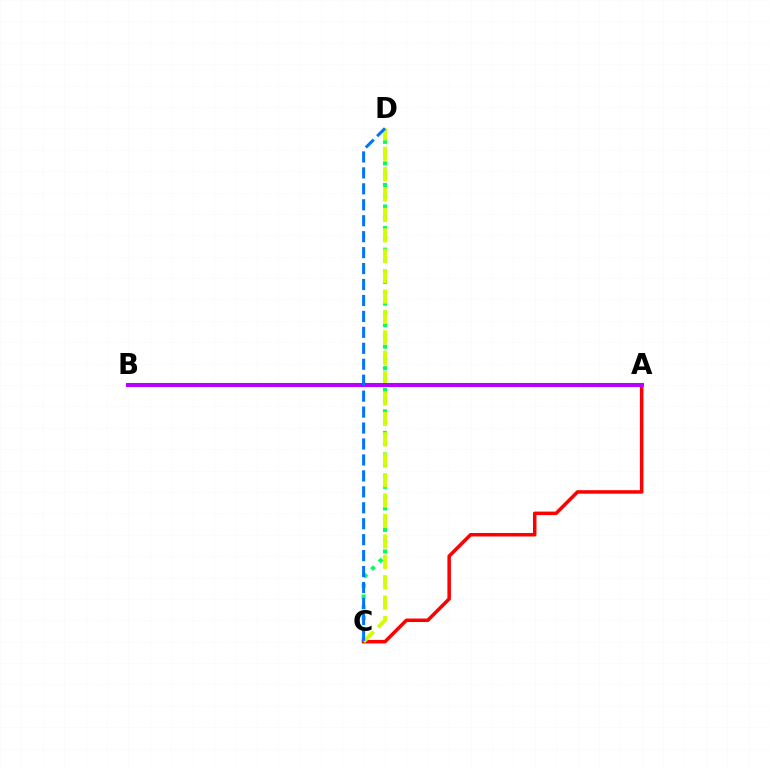{('C', 'D'): [{'color': '#00ff5c', 'line_style': 'dotted', 'thickness': 2.93}, {'color': '#d1ff00', 'line_style': 'dashed', 'thickness': 2.77}, {'color': '#0074ff', 'line_style': 'dashed', 'thickness': 2.17}], ('A', 'C'): [{'color': '#ff0000', 'line_style': 'solid', 'thickness': 2.53}], ('A', 'B'): [{'color': '#b900ff', 'line_style': 'solid', 'thickness': 2.93}]}